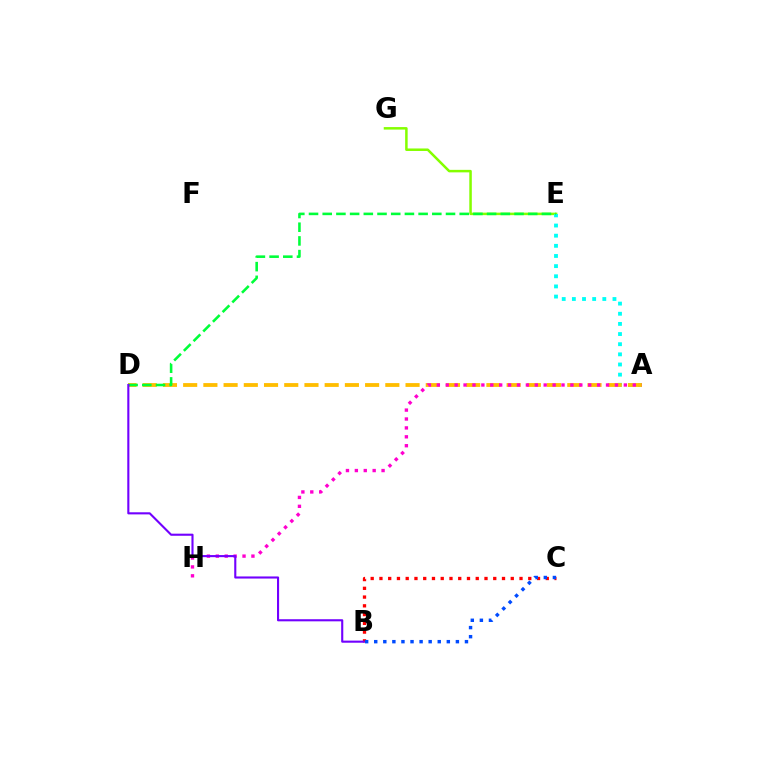{('E', 'G'): [{'color': '#84ff00', 'line_style': 'solid', 'thickness': 1.81}], ('B', 'C'): [{'color': '#ff0000', 'line_style': 'dotted', 'thickness': 2.38}, {'color': '#004bff', 'line_style': 'dotted', 'thickness': 2.47}], ('A', 'E'): [{'color': '#00fff6', 'line_style': 'dotted', 'thickness': 2.76}], ('A', 'D'): [{'color': '#ffbd00', 'line_style': 'dashed', 'thickness': 2.75}], ('A', 'H'): [{'color': '#ff00cf', 'line_style': 'dotted', 'thickness': 2.42}], ('D', 'E'): [{'color': '#00ff39', 'line_style': 'dashed', 'thickness': 1.86}], ('B', 'D'): [{'color': '#7200ff', 'line_style': 'solid', 'thickness': 1.52}]}